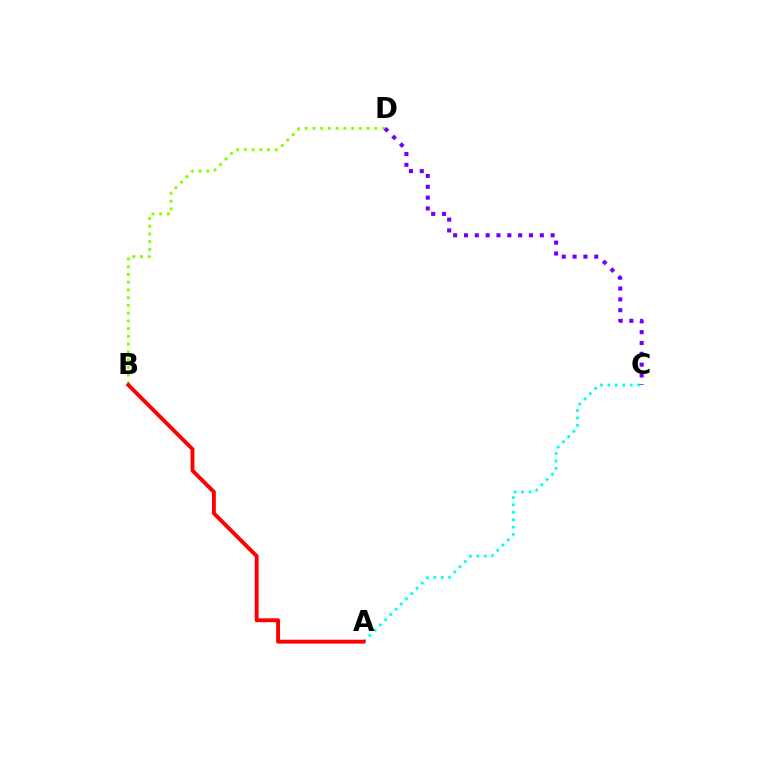{('A', 'C'): [{'color': '#00fff6', 'line_style': 'dotted', 'thickness': 2.01}], ('B', 'D'): [{'color': '#84ff00', 'line_style': 'dotted', 'thickness': 2.1}], ('A', 'B'): [{'color': '#ff0000', 'line_style': 'solid', 'thickness': 2.8}], ('C', 'D'): [{'color': '#7200ff', 'line_style': 'dotted', 'thickness': 2.94}]}